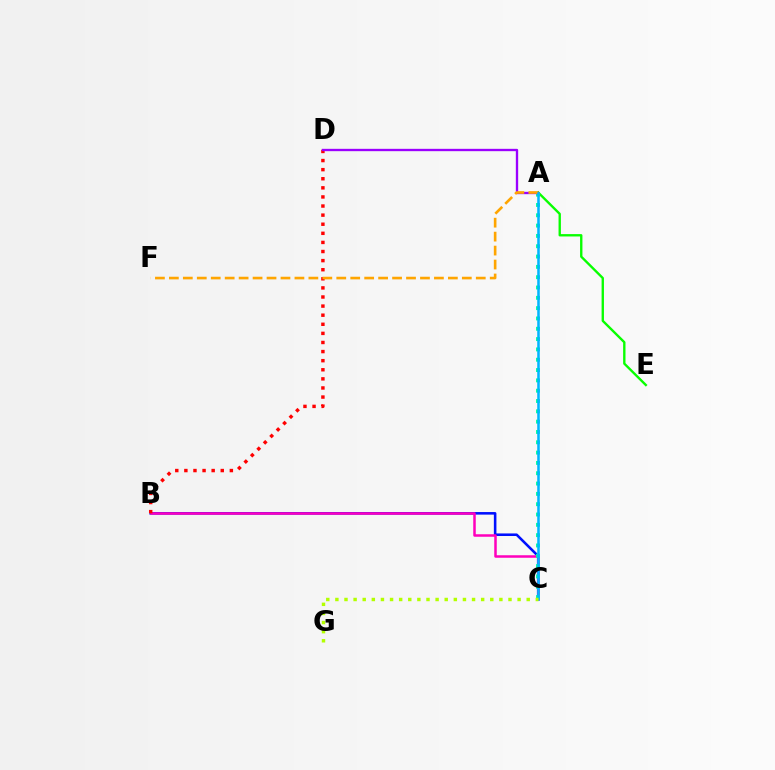{('B', 'C'): [{'color': '#0010ff', 'line_style': 'solid', 'thickness': 1.85}, {'color': '#ff00bd', 'line_style': 'solid', 'thickness': 1.8}], ('B', 'D'): [{'color': '#ff0000', 'line_style': 'dotted', 'thickness': 2.47}], ('A', 'E'): [{'color': '#08ff00', 'line_style': 'solid', 'thickness': 1.7}], ('A', 'C'): [{'color': '#00ff9d', 'line_style': 'dotted', 'thickness': 2.8}, {'color': '#00b5ff', 'line_style': 'solid', 'thickness': 1.84}], ('A', 'D'): [{'color': '#9b00ff', 'line_style': 'solid', 'thickness': 1.69}], ('A', 'F'): [{'color': '#ffa500', 'line_style': 'dashed', 'thickness': 1.9}], ('C', 'G'): [{'color': '#b3ff00', 'line_style': 'dotted', 'thickness': 2.48}]}